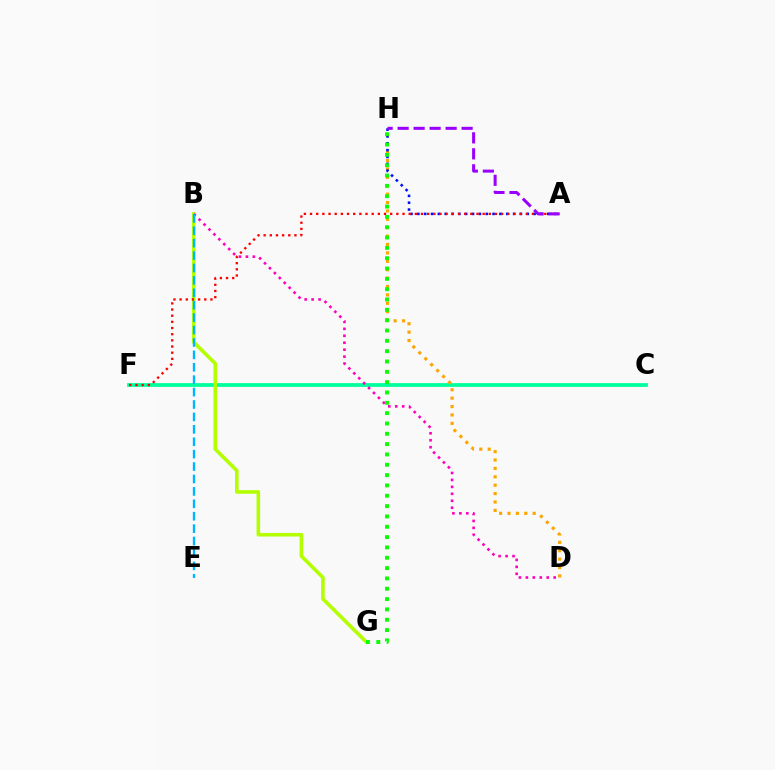{('C', 'F'): [{'color': '#00ff9d', 'line_style': 'solid', 'thickness': 2.71}], ('D', 'H'): [{'color': '#ffa500', 'line_style': 'dotted', 'thickness': 2.28}], ('A', 'H'): [{'color': '#0010ff', 'line_style': 'dotted', 'thickness': 1.86}, {'color': '#9b00ff', 'line_style': 'dashed', 'thickness': 2.17}], ('B', 'G'): [{'color': '#b3ff00', 'line_style': 'solid', 'thickness': 2.58}], ('B', 'D'): [{'color': '#ff00bd', 'line_style': 'dotted', 'thickness': 1.89}], ('G', 'H'): [{'color': '#08ff00', 'line_style': 'dotted', 'thickness': 2.81}], ('B', 'E'): [{'color': '#00b5ff', 'line_style': 'dashed', 'thickness': 1.69}], ('A', 'F'): [{'color': '#ff0000', 'line_style': 'dotted', 'thickness': 1.67}]}